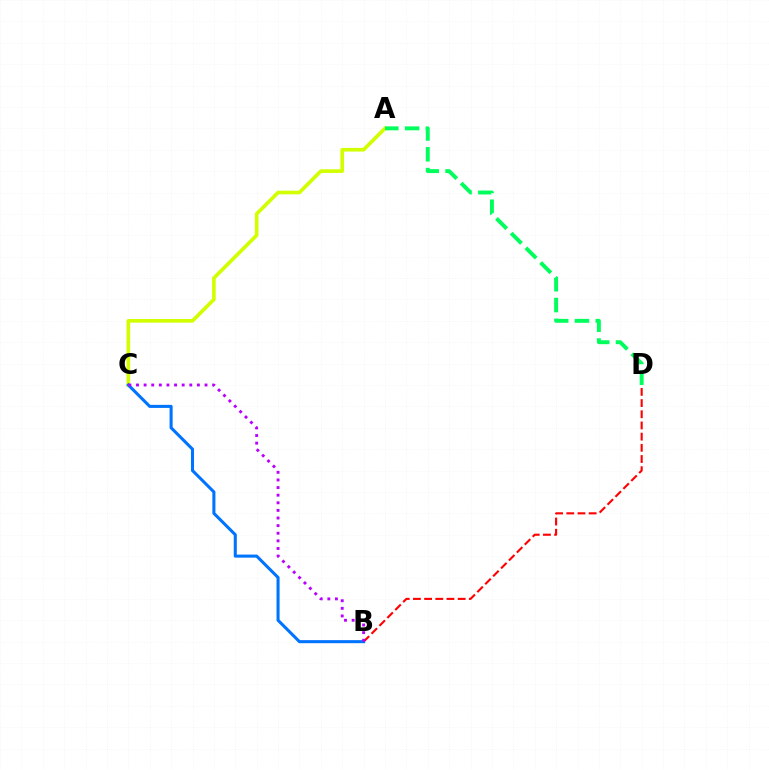{('A', 'C'): [{'color': '#d1ff00', 'line_style': 'solid', 'thickness': 2.62}], ('B', 'D'): [{'color': '#ff0000', 'line_style': 'dashed', 'thickness': 1.52}], ('A', 'D'): [{'color': '#00ff5c', 'line_style': 'dashed', 'thickness': 2.83}], ('B', 'C'): [{'color': '#0074ff', 'line_style': 'solid', 'thickness': 2.2}, {'color': '#b900ff', 'line_style': 'dotted', 'thickness': 2.07}]}